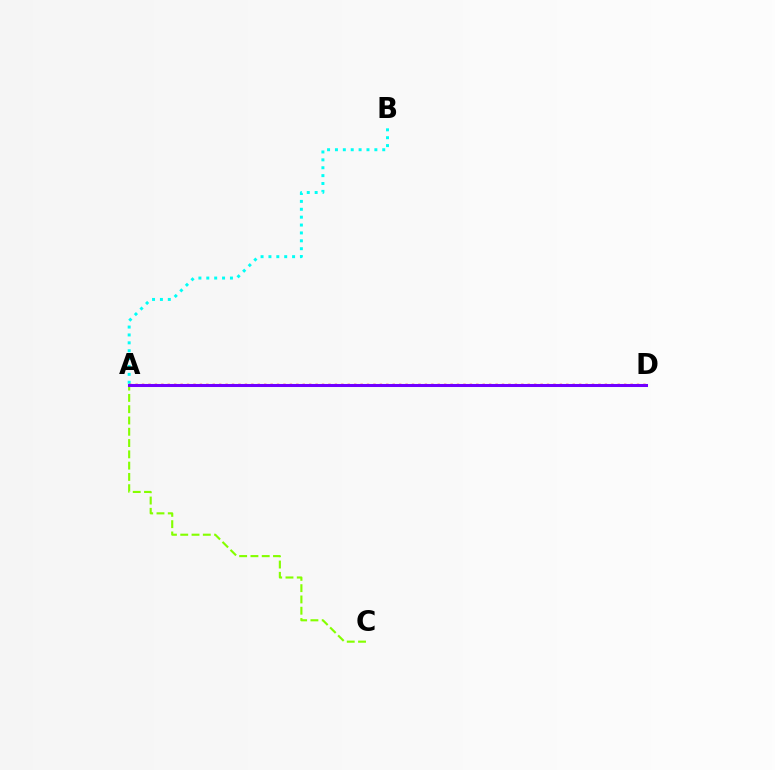{('A', 'B'): [{'color': '#00fff6', 'line_style': 'dotted', 'thickness': 2.14}], ('A', 'C'): [{'color': '#84ff00', 'line_style': 'dashed', 'thickness': 1.53}], ('A', 'D'): [{'color': '#ff0000', 'line_style': 'dotted', 'thickness': 1.75}, {'color': '#7200ff', 'line_style': 'solid', 'thickness': 2.19}]}